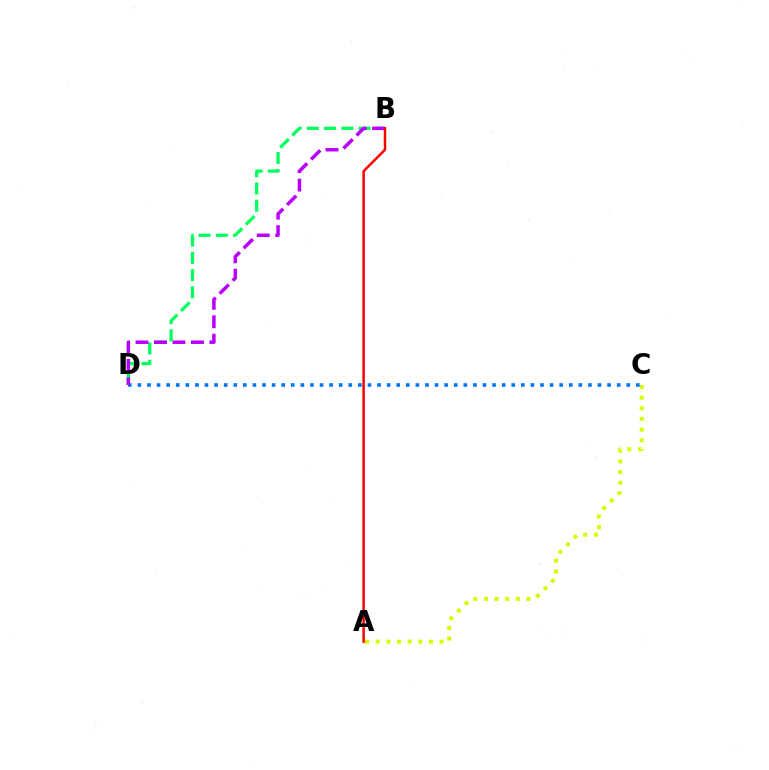{('B', 'D'): [{'color': '#00ff5c', 'line_style': 'dashed', 'thickness': 2.35}, {'color': '#b900ff', 'line_style': 'dashed', 'thickness': 2.51}], ('A', 'C'): [{'color': '#d1ff00', 'line_style': 'dotted', 'thickness': 2.89}], ('C', 'D'): [{'color': '#0074ff', 'line_style': 'dotted', 'thickness': 2.6}], ('A', 'B'): [{'color': '#ff0000', 'line_style': 'solid', 'thickness': 1.78}]}